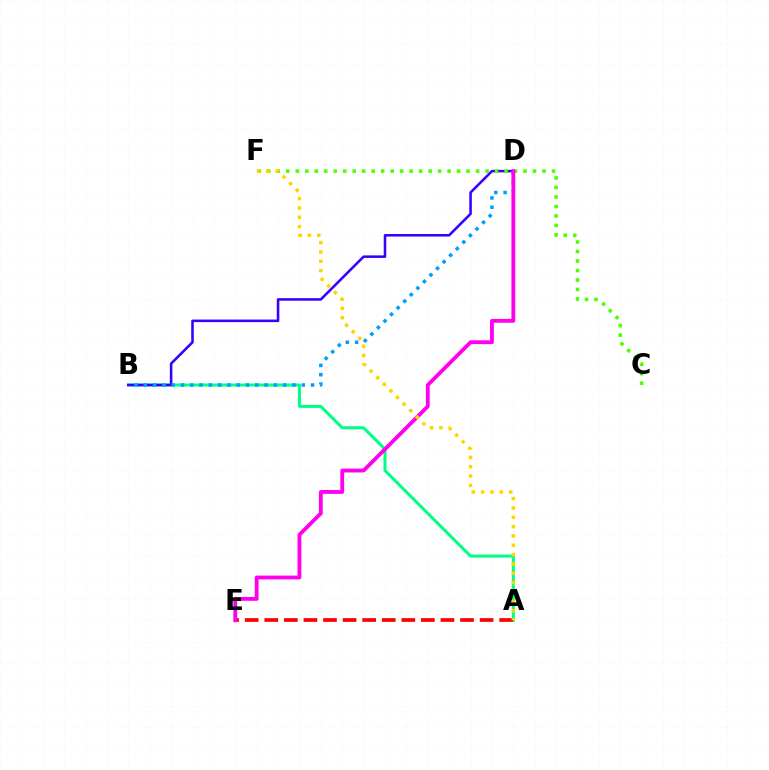{('A', 'B'): [{'color': '#00ff86', 'line_style': 'solid', 'thickness': 2.17}], ('A', 'E'): [{'color': '#ff0000', 'line_style': 'dashed', 'thickness': 2.66}], ('B', 'D'): [{'color': '#3700ff', 'line_style': 'solid', 'thickness': 1.84}, {'color': '#009eff', 'line_style': 'dotted', 'thickness': 2.52}], ('C', 'F'): [{'color': '#4fff00', 'line_style': 'dotted', 'thickness': 2.58}], ('D', 'E'): [{'color': '#ff00ed', 'line_style': 'solid', 'thickness': 2.75}], ('A', 'F'): [{'color': '#ffd500', 'line_style': 'dotted', 'thickness': 2.54}]}